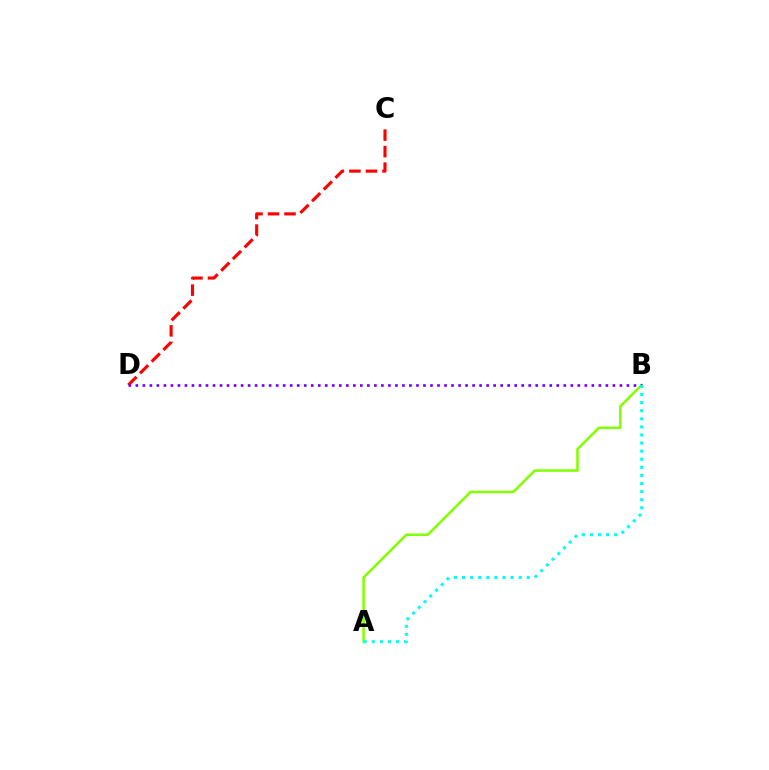{('A', 'B'): [{'color': '#84ff00', 'line_style': 'solid', 'thickness': 1.84}, {'color': '#00fff6', 'line_style': 'dotted', 'thickness': 2.2}], ('C', 'D'): [{'color': '#ff0000', 'line_style': 'dashed', 'thickness': 2.24}], ('B', 'D'): [{'color': '#7200ff', 'line_style': 'dotted', 'thickness': 1.91}]}